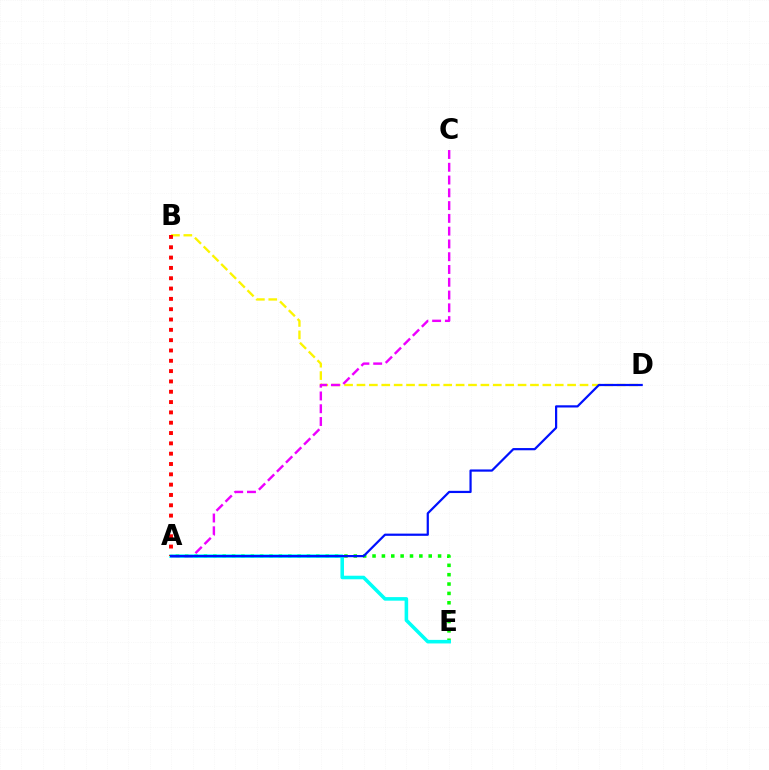{('B', 'D'): [{'color': '#fcf500', 'line_style': 'dashed', 'thickness': 1.68}], ('A', 'E'): [{'color': '#08ff00', 'line_style': 'dotted', 'thickness': 2.54}, {'color': '#00fff6', 'line_style': 'solid', 'thickness': 2.57}], ('A', 'C'): [{'color': '#ee00ff', 'line_style': 'dashed', 'thickness': 1.74}], ('A', 'B'): [{'color': '#ff0000', 'line_style': 'dotted', 'thickness': 2.8}], ('A', 'D'): [{'color': '#0010ff', 'line_style': 'solid', 'thickness': 1.6}]}